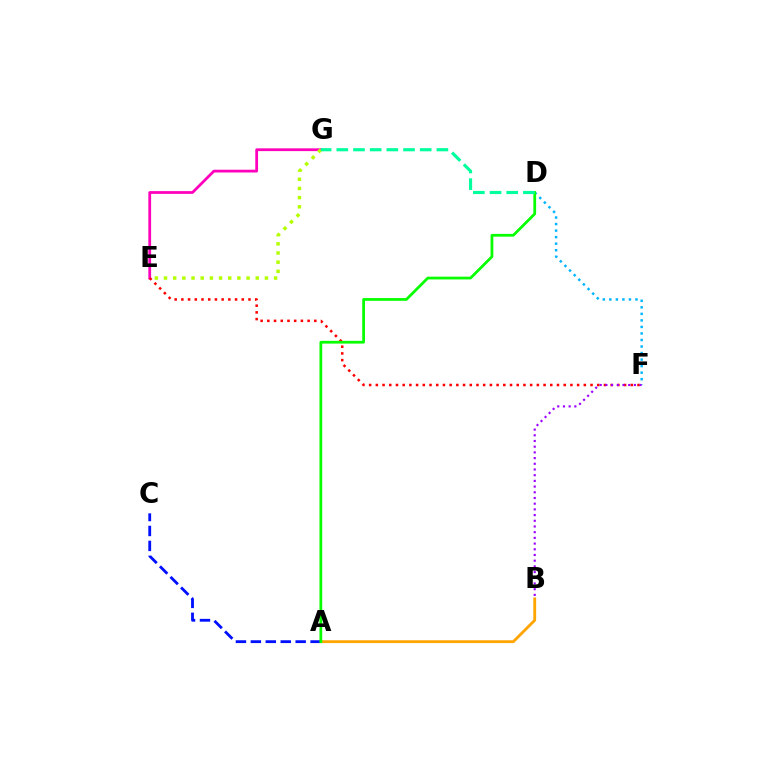{('E', 'G'): [{'color': '#ff00bd', 'line_style': 'solid', 'thickness': 1.99}, {'color': '#b3ff00', 'line_style': 'dotted', 'thickness': 2.49}], ('A', 'B'): [{'color': '#ffa500', 'line_style': 'solid', 'thickness': 2.03}], ('A', 'C'): [{'color': '#0010ff', 'line_style': 'dashed', 'thickness': 2.03}], ('E', 'F'): [{'color': '#ff0000', 'line_style': 'dotted', 'thickness': 1.82}], ('D', 'F'): [{'color': '#00b5ff', 'line_style': 'dotted', 'thickness': 1.78}], ('B', 'F'): [{'color': '#9b00ff', 'line_style': 'dotted', 'thickness': 1.55}], ('A', 'D'): [{'color': '#08ff00', 'line_style': 'solid', 'thickness': 1.98}], ('D', 'G'): [{'color': '#00ff9d', 'line_style': 'dashed', 'thickness': 2.27}]}